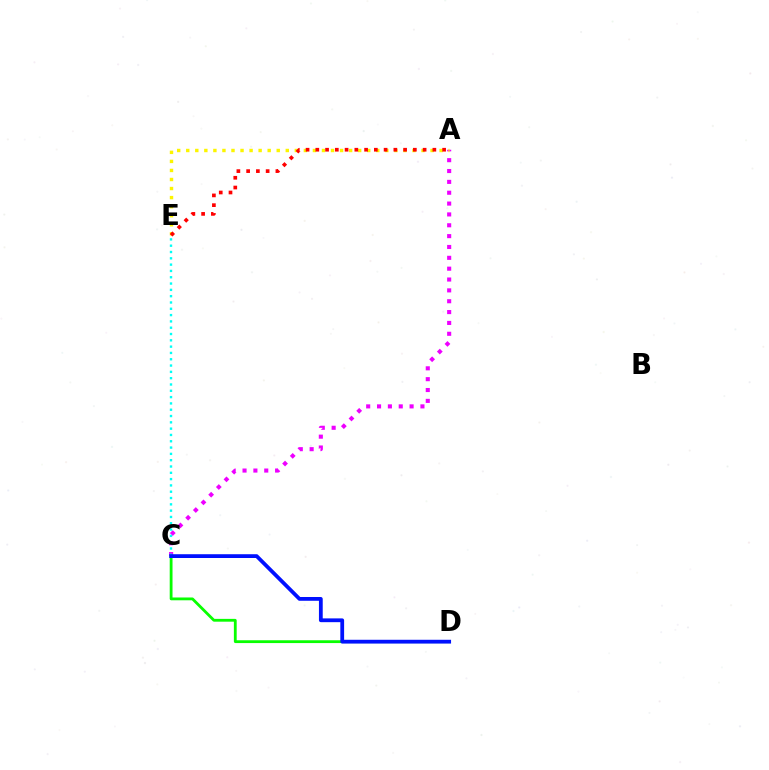{('A', 'C'): [{'color': '#ee00ff', 'line_style': 'dotted', 'thickness': 2.95}], ('C', 'D'): [{'color': '#08ff00', 'line_style': 'solid', 'thickness': 2.02}, {'color': '#0010ff', 'line_style': 'solid', 'thickness': 2.72}], ('A', 'E'): [{'color': '#fcf500', 'line_style': 'dotted', 'thickness': 2.46}, {'color': '#ff0000', 'line_style': 'dotted', 'thickness': 2.65}], ('C', 'E'): [{'color': '#00fff6', 'line_style': 'dotted', 'thickness': 1.71}]}